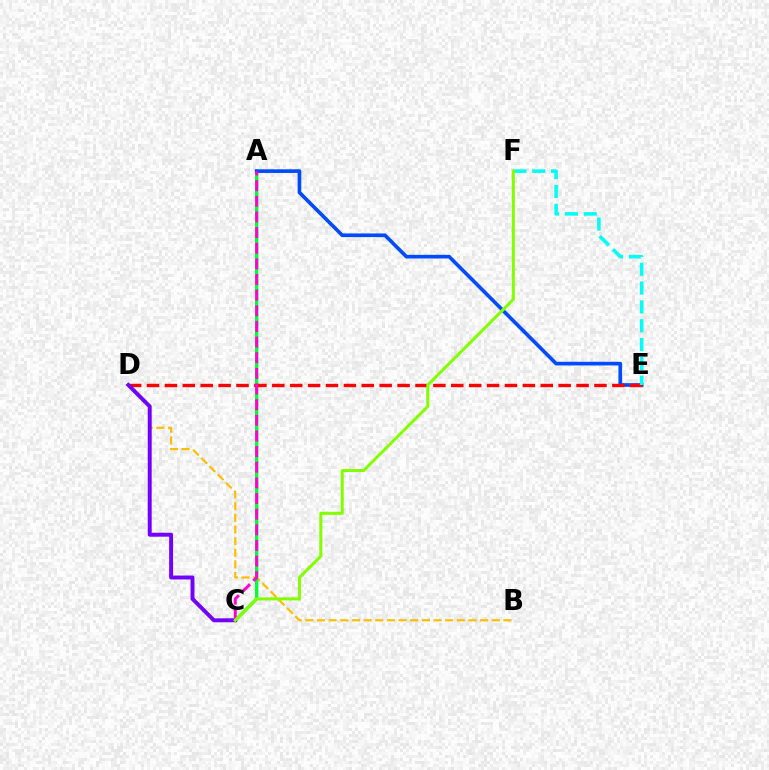{('B', 'D'): [{'color': '#ffbd00', 'line_style': 'dashed', 'thickness': 1.58}], ('A', 'C'): [{'color': '#00ff39', 'line_style': 'solid', 'thickness': 2.4}, {'color': '#ff00cf', 'line_style': 'dashed', 'thickness': 2.13}], ('A', 'E'): [{'color': '#004bff', 'line_style': 'solid', 'thickness': 2.64}], ('D', 'E'): [{'color': '#ff0000', 'line_style': 'dashed', 'thickness': 2.43}], ('C', 'D'): [{'color': '#7200ff', 'line_style': 'solid', 'thickness': 2.83}], ('E', 'F'): [{'color': '#00fff6', 'line_style': 'dashed', 'thickness': 2.56}], ('C', 'F'): [{'color': '#84ff00', 'line_style': 'solid', 'thickness': 2.19}]}